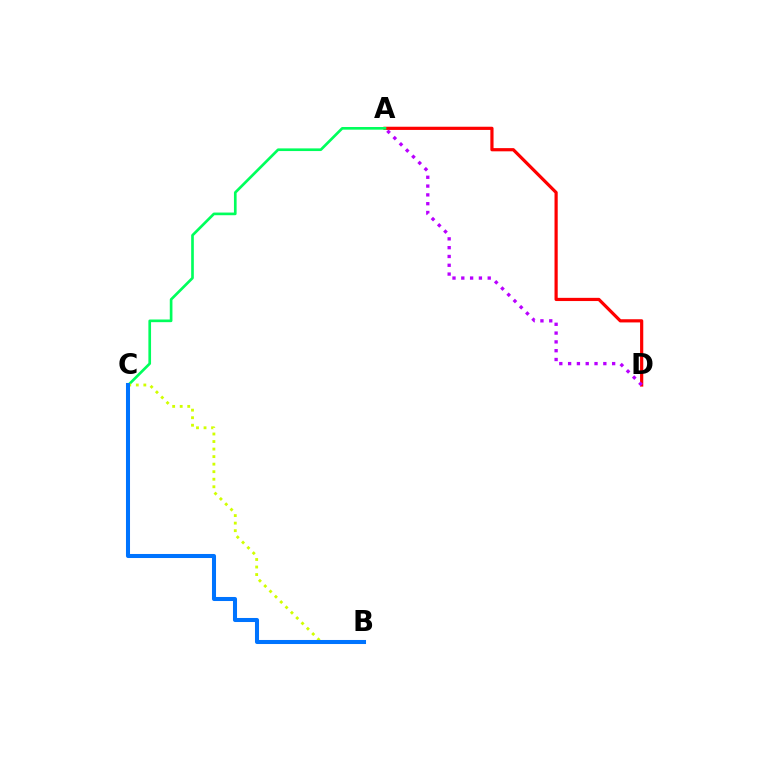{('A', 'D'): [{'color': '#ff0000', 'line_style': 'solid', 'thickness': 2.3}, {'color': '#b900ff', 'line_style': 'dotted', 'thickness': 2.39}], ('A', 'C'): [{'color': '#00ff5c', 'line_style': 'solid', 'thickness': 1.92}], ('B', 'C'): [{'color': '#d1ff00', 'line_style': 'dotted', 'thickness': 2.05}, {'color': '#0074ff', 'line_style': 'solid', 'thickness': 2.91}]}